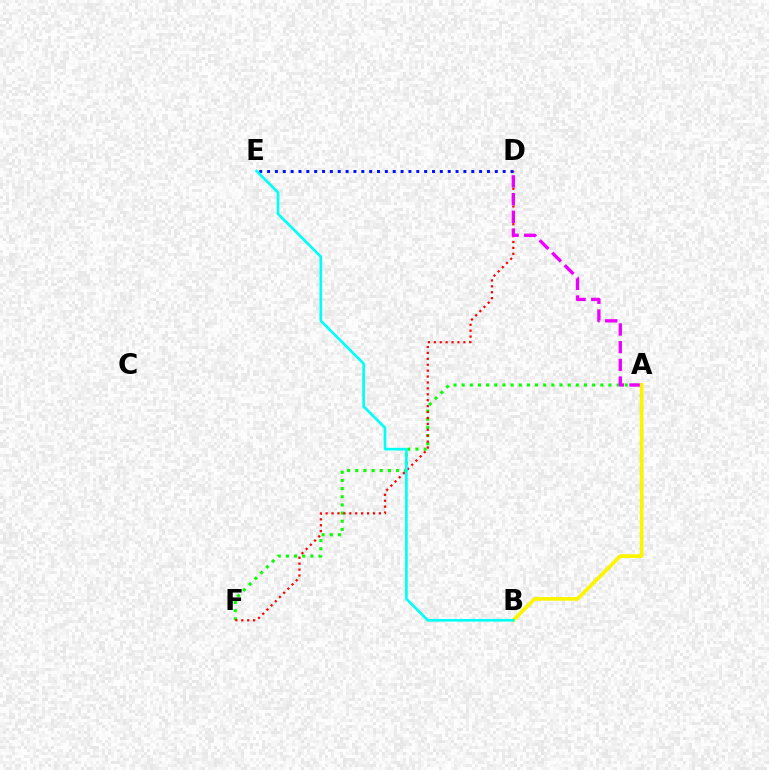{('A', 'F'): [{'color': '#08ff00', 'line_style': 'dotted', 'thickness': 2.22}], ('D', 'F'): [{'color': '#ff0000', 'line_style': 'dotted', 'thickness': 1.61}], ('A', 'D'): [{'color': '#ee00ff', 'line_style': 'dashed', 'thickness': 2.4}], ('A', 'B'): [{'color': '#fcf500', 'line_style': 'solid', 'thickness': 2.65}], ('D', 'E'): [{'color': '#0010ff', 'line_style': 'dotted', 'thickness': 2.13}], ('B', 'E'): [{'color': '#00fff6', 'line_style': 'solid', 'thickness': 1.92}]}